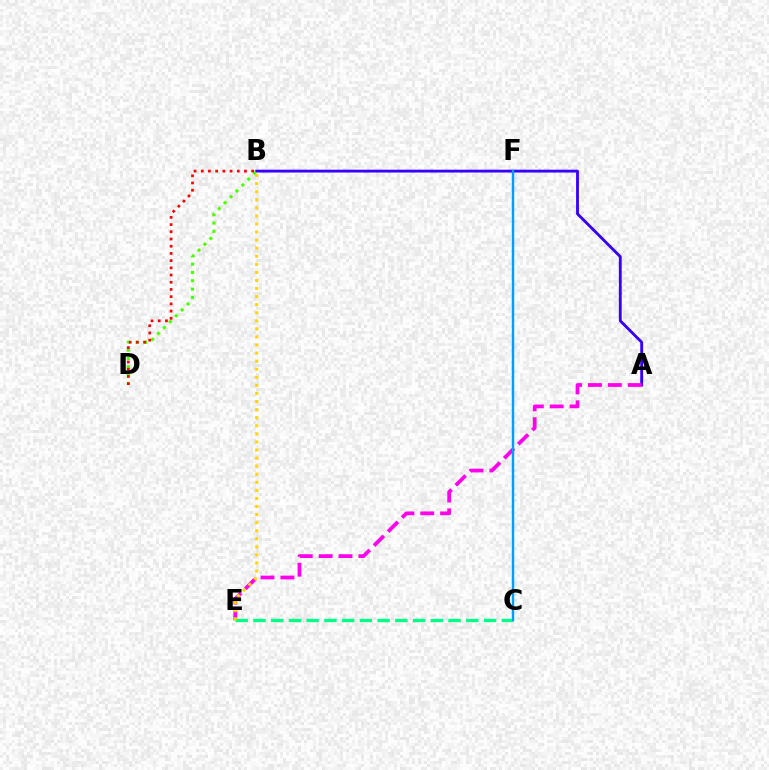{('A', 'B'): [{'color': '#3700ff', 'line_style': 'solid', 'thickness': 2.04}], ('A', 'E'): [{'color': '#ff00ed', 'line_style': 'dashed', 'thickness': 2.7}], ('B', 'D'): [{'color': '#4fff00', 'line_style': 'dotted', 'thickness': 2.26}, {'color': '#ff0000', 'line_style': 'dotted', 'thickness': 1.96}], ('C', 'E'): [{'color': '#00ff86', 'line_style': 'dashed', 'thickness': 2.41}], ('C', 'F'): [{'color': '#009eff', 'line_style': 'solid', 'thickness': 1.75}], ('B', 'E'): [{'color': '#ffd500', 'line_style': 'dotted', 'thickness': 2.19}]}